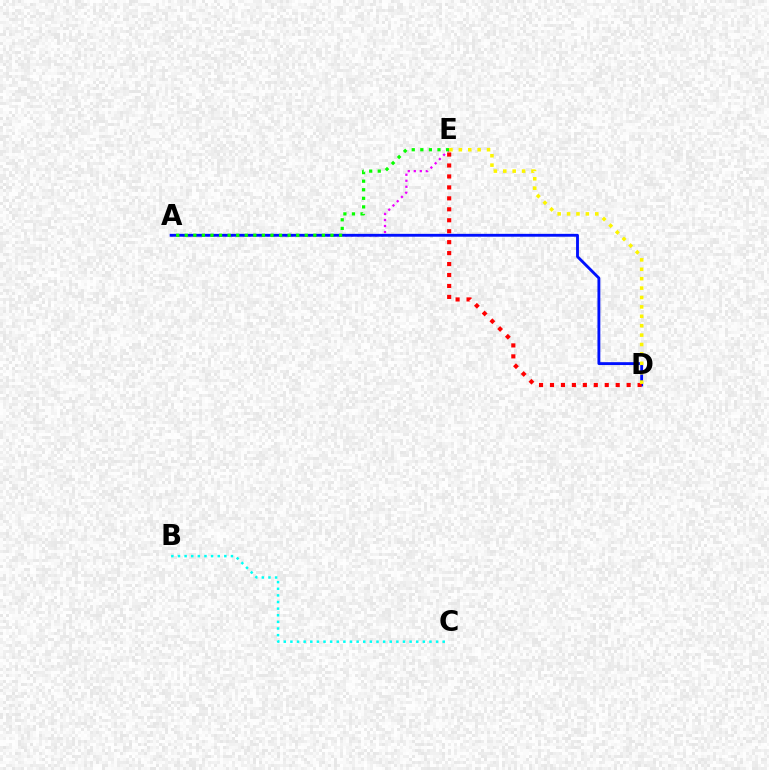{('A', 'E'): [{'color': '#ee00ff', 'line_style': 'dotted', 'thickness': 1.63}, {'color': '#08ff00', 'line_style': 'dotted', 'thickness': 2.33}], ('A', 'D'): [{'color': '#0010ff', 'line_style': 'solid', 'thickness': 2.06}], ('D', 'E'): [{'color': '#ff0000', 'line_style': 'dotted', 'thickness': 2.98}, {'color': '#fcf500', 'line_style': 'dotted', 'thickness': 2.55}], ('B', 'C'): [{'color': '#00fff6', 'line_style': 'dotted', 'thickness': 1.8}]}